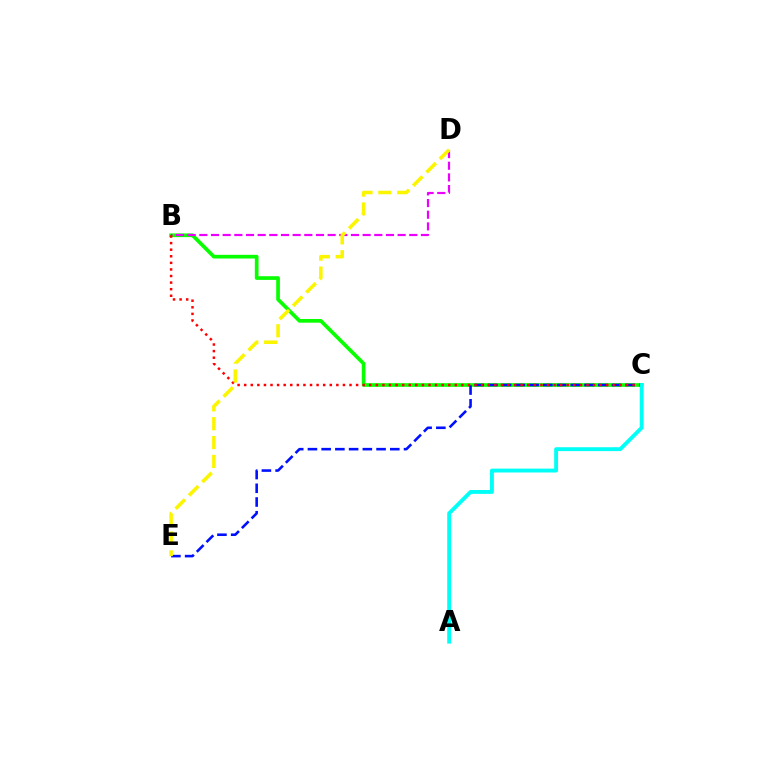{('B', 'C'): [{'color': '#08ff00', 'line_style': 'solid', 'thickness': 2.65}, {'color': '#ff0000', 'line_style': 'dotted', 'thickness': 1.79}], ('C', 'E'): [{'color': '#0010ff', 'line_style': 'dashed', 'thickness': 1.86}], ('B', 'D'): [{'color': '#ee00ff', 'line_style': 'dashed', 'thickness': 1.58}], ('A', 'C'): [{'color': '#00fff6', 'line_style': 'solid', 'thickness': 2.79}], ('D', 'E'): [{'color': '#fcf500', 'line_style': 'dashed', 'thickness': 2.56}]}